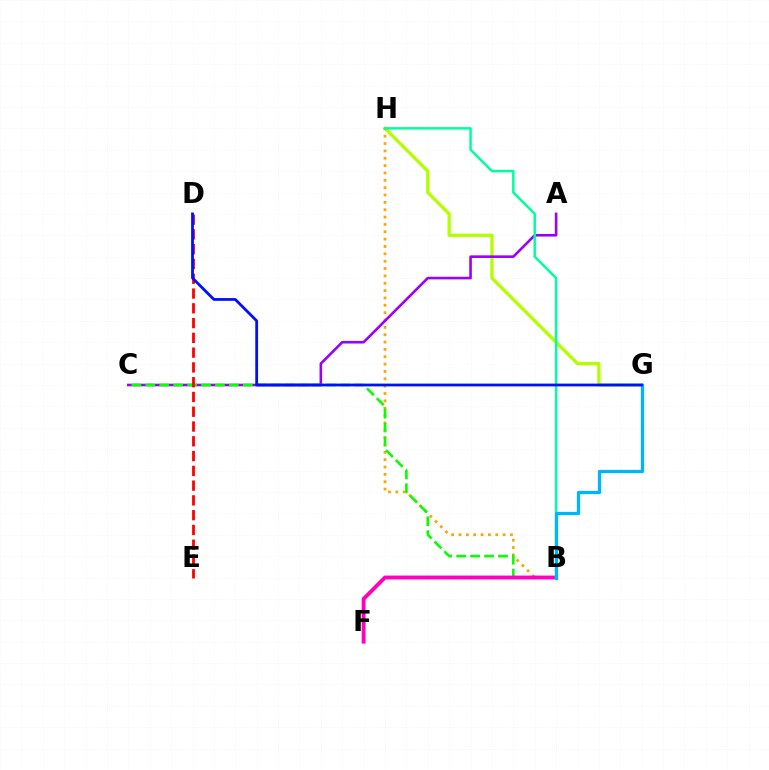{('G', 'H'): [{'color': '#b3ff00', 'line_style': 'solid', 'thickness': 2.38}], ('B', 'H'): [{'color': '#ffa500', 'line_style': 'dotted', 'thickness': 2.0}, {'color': '#00ff9d', 'line_style': 'solid', 'thickness': 1.78}], ('A', 'C'): [{'color': '#9b00ff', 'line_style': 'solid', 'thickness': 1.88}], ('B', 'C'): [{'color': '#08ff00', 'line_style': 'dashed', 'thickness': 1.89}], ('B', 'F'): [{'color': '#ff00bd', 'line_style': 'solid', 'thickness': 2.78}], ('B', 'G'): [{'color': '#00b5ff', 'line_style': 'solid', 'thickness': 2.36}], ('D', 'E'): [{'color': '#ff0000', 'line_style': 'dashed', 'thickness': 2.01}], ('D', 'G'): [{'color': '#0010ff', 'line_style': 'solid', 'thickness': 2.01}]}